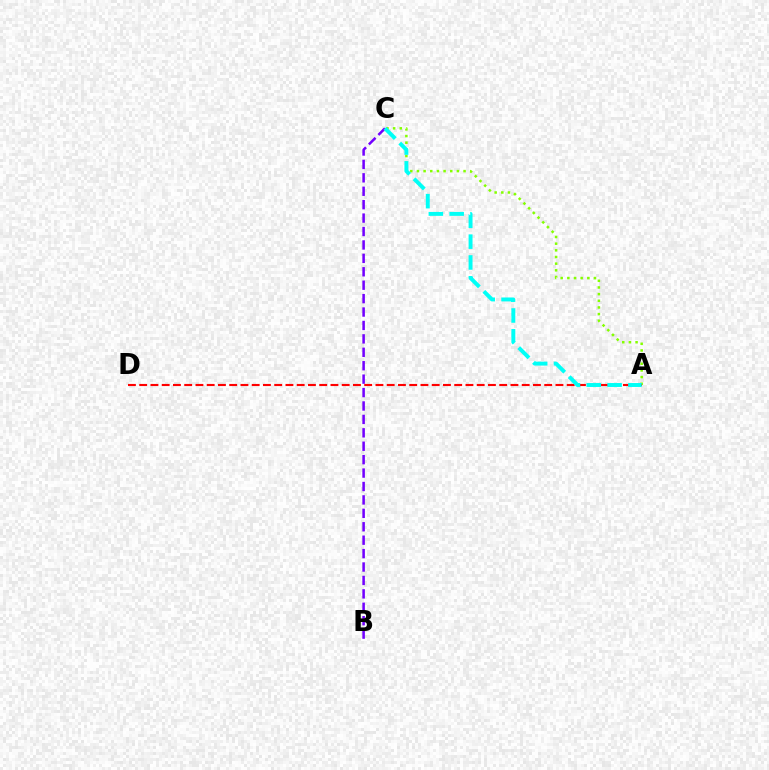{('B', 'C'): [{'color': '#7200ff', 'line_style': 'dashed', 'thickness': 1.82}], ('A', 'C'): [{'color': '#84ff00', 'line_style': 'dotted', 'thickness': 1.81}, {'color': '#00fff6', 'line_style': 'dashed', 'thickness': 2.83}], ('A', 'D'): [{'color': '#ff0000', 'line_style': 'dashed', 'thickness': 1.53}]}